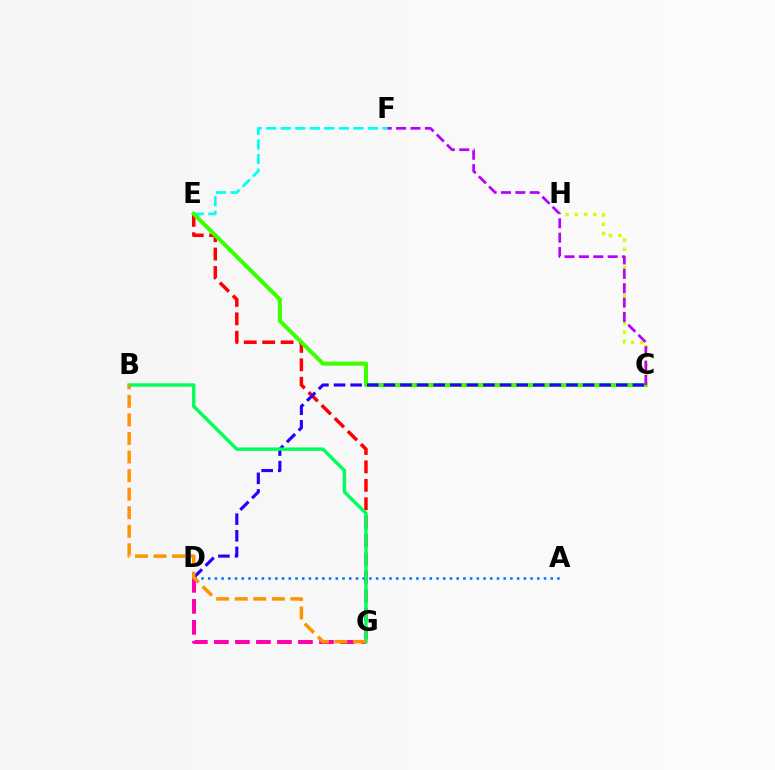{('E', 'F'): [{'color': '#00fff6', 'line_style': 'dashed', 'thickness': 1.97}], ('E', 'G'): [{'color': '#ff0000', 'line_style': 'dashed', 'thickness': 2.5}], ('C', 'E'): [{'color': '#3dff00', 'line_style': 'solid', 'thickness': 2.92}], ('C', 'H'): [{'color': '#d1ff00', 'line_style': 'dotted', 'thickness': 2.5}], ('C', 'D'): [{'color': '#2500ff', 'line_style': 'dashed', 'thickness': 2.26}], ('D', 'G'): [{'color': '#ff00ac', 'line_style': 'dashed', 'thickness': 2.85}], ('C', 'F'): [{'color': '#b900ff', 'line_style': 'dashed', 'thickness': 1.95}], ('A', 'D'): [{'color': '#0074ff', 'line_style': 'dotted', 'thickness': 1.82}], ('B', 'G'): [{'color': '#00ff5c', 'line_style': 'solid', 'thickness': 2.47}, {'color': '#ff9400', 'line_style': 'dashed', 'thickness': 2.52}]}